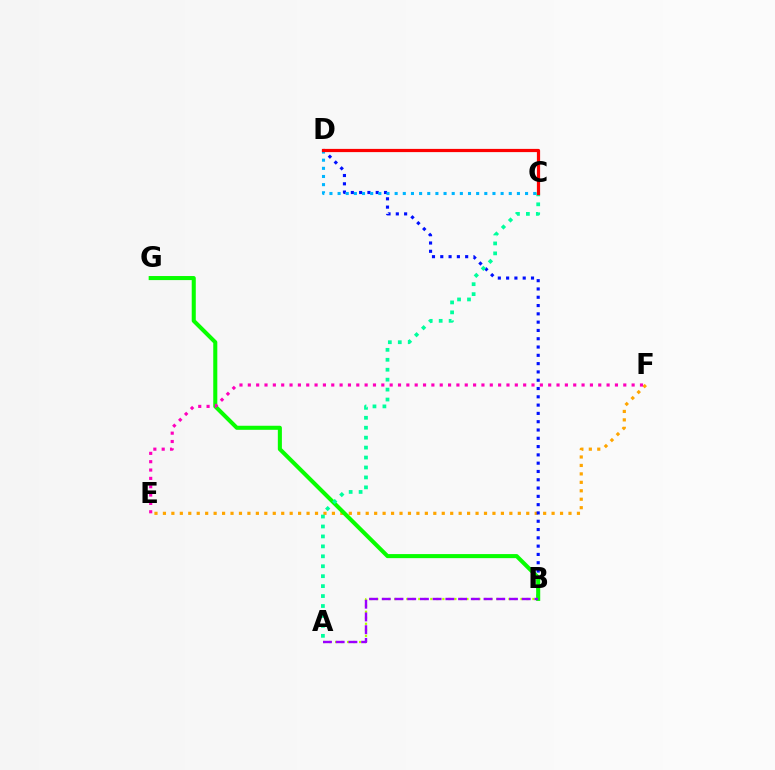{('E', 'F'): [{'color': '#ffa500', 'line_style': 'dotted', 'thickness': 2.3}, {'color': '#ff00bd', 'line_style': 'dotted', 'thickness': 2.27}], ('B', 'D'): [{'color': '#0010ff', 'line_style': 'dotted', 'thickness': 2.25}], ('B', 'G'): [{'color': '#08ff00', 'line_style': 'solid', 'thickness': 2.92}], ('C', 'D'): [{'color': '#00b5ff', 'line_style': 'dotted', 'thickness': 2.21}, {'color': '#ff0000', 'line_style': 'solid', 'thickness': 2.31}], ('A', 'B'): [{'color': '#b3ff00', 'line_style': 'dotted', 'thickness': 1.63}, {'color': '#9b00ff', 'line_style': 'dashed', 'thickness': 1.73}], ('A', 'C'): [{'color': '#00ff9d', 'line_style': 'dotted', 'thickness': 2.7}]}